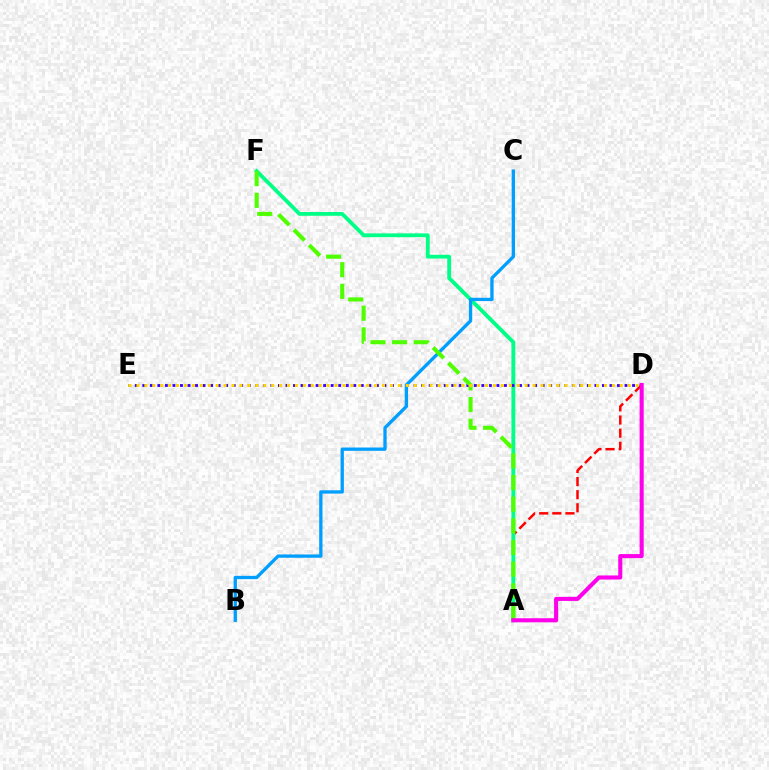{('A', 'D'): [{'color': '#ff0000', 'line_style': 'dashed', 'thickness': 1.78}, {'color': '#ff00ed', 'line_style': 'solid', 'thickness': 2.94}], ('A', 'F'): [{'color': '#00ff86', 'line_style': 'solid', 'thickness': 2.75}, {'color': '#4fff00', 'line_style': 'dashed', 'thickness': 2.94}], ('D', 'E'): [{'color': '#3700ff', 'line_style': 'dotted', 'thickness': 2.05}, {'color': '#ffd500', 'line_style': 'dotted', 'thickness': 2.15}], ('B', 'C'): [{'color': '#009eff', 'line_style': 'solid', 'thickness': 2.38}]}